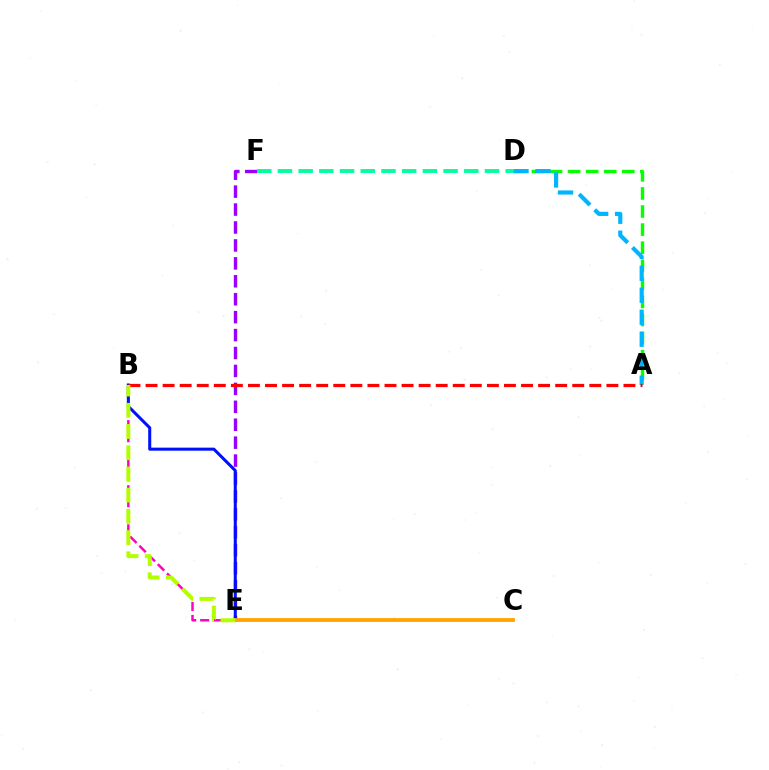{('E', 'F'): [{'color': '#9b00ff', 'line_style': 'dashed', 'thickness': 2.44}], ('A', 'D'): [{'color': '#08ff00', 'line_style': 'dashed', 'thickness': 2.46}, {'color': '#00b5ff', 'line_style': 'dashed', 'thickness': 2.99}], ('B', 'E'): [{'color': '#ff00bd', 'line_style': 'dashed', 'thickness': 1.77}, {'color': '#0010ff', 'line_style': 'solid', 'thickness': 2.19}, {'color': '#b3ff00', 'line_style': 'dashed', 'thickness': 2.88}], ('C', 'E'): [{'color': '#ffa500', 'line_style': 'solid', 'thickness': 2.75}], ('D', 'F'): [{'color': '#00ff9d', 'line_style': 'dashed', 'thickness': 2.81}], ('A', 'B'): [{'color': '#ff0000', 'line_style': 'dashed', 'thickness': 2.32}]}